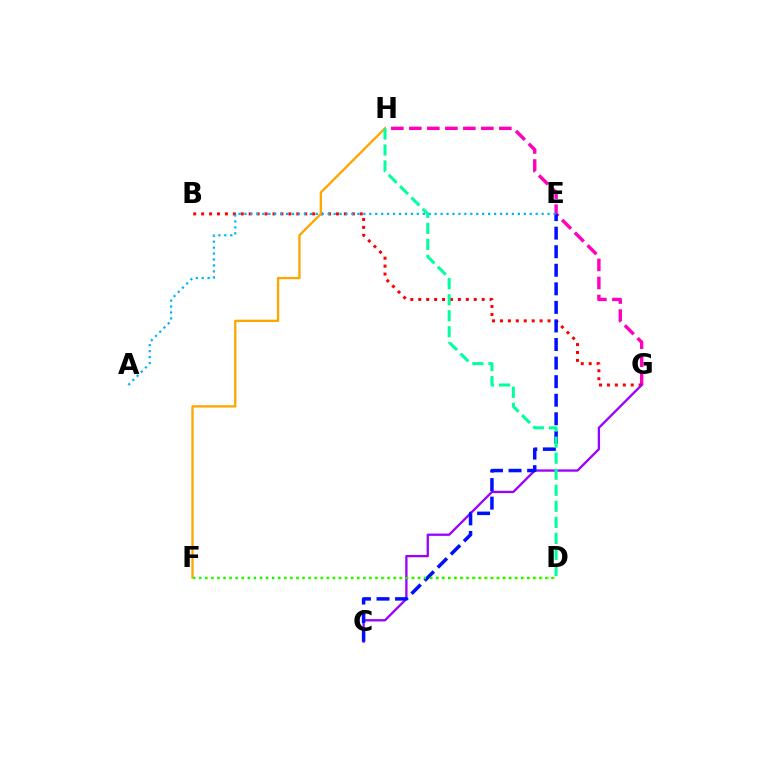{('G', 'H'): [{'color': '#ff00bd', 'line_style': 'dashed', 'thickness': 2.45}], ('B', 'G'): [{'color': '#ff0000', 'line_style': 'dotted', 'thickness': 2.15}], ('D', 'F'): [{'color': '#b3ff00', 'line_style': 'dotted', 'thickness': 1.66}, {'color': '#08ff00', 'line_style': 'dotted', 'thickness': 1.65}], ('C', 'G'): [{'color': '#9b00ff', 'line_style': 'solid', 'thickness': 1.65}], ('F', 'H'): [{'color': '#ffa500', 'line_style': 'solid', 'thickness': 1.67}], ('C', 'E'): [{'color': '#0010ff', 'line_style': 'dashed', 'thickness': 2.52}], ('A', 'E'): [{'color': '#00b5ff', 'line_style': 'dotted', 'thickness': 1.61}], ('D', 'H'): [{'color': '#00ff9d', 'line_style': 'dashed', 'thickness': 2.18}]}